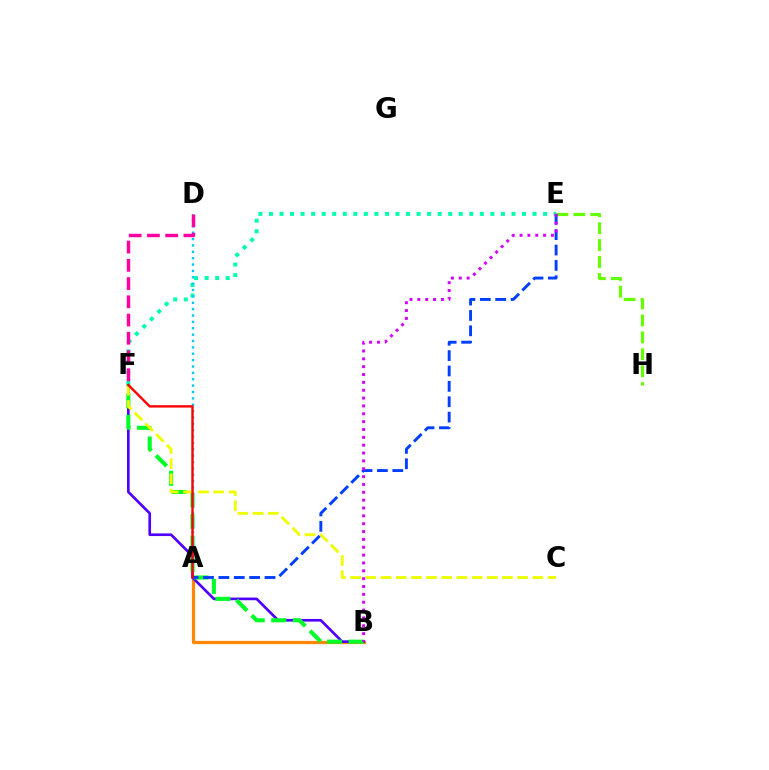{('A', 'B'): [{'color': '#ff8800', 'line_style': 'solid', 'thickness': 2.31}], ('B', 'F'): [{'color': '#4f00ff', 'line_style': 'solid', 'thickness': 1.92}, {'color': '#00ff27', 'line_style': 'dashed', 'thickness': 2.93}], ('E', 'F'): [{'color': '#00ffaf', 'line_style': 'dotted', 'thickness': 2.86}], ('E', 'H'): [{'color': '#66ff00', 'line_style': 'dashed', 'thickness': 2.3}], ('C', 'F'): [{'color': '#eeff00', 'line_style': 'dashed', 'thickness': 2.06}], ('A', 'D'): [{'color': '#00c7ff', 'line_style': 'dotted', 'thickness': 1.73}], ('A', 'E'): [{'color': '#003fff', 'line_style': 'dashed', 'thickness': 2.09}], ('A', 'F'): [{'color': '#ff0000', 'line_style': 'solid', 'thickness': 1.72}], ('B', 'E'): [{'color': '#d600ff', 'line_style': 'dotted', 'thickness': 2.13}], ('D', 'F'): [{'color': '#ff00a0', 'line_style': 'dashed', 'thickness': 2.48}]}